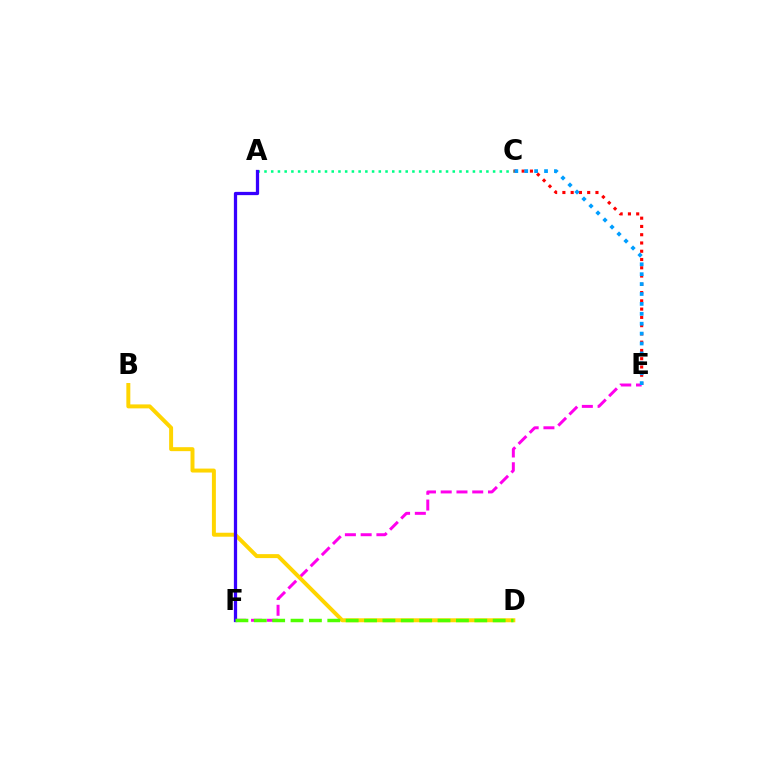{('C', 'E'): [{'color': '#ff0000', 'line_style': 'dotted', 'thickness': 2.25}, {'color': '#009eff', 'line_style': 'dotted', 'thickness': 2.69}], ('E', 'F'): [{'color': '#ff00ed', 'line_style': 'dashed', 'thickness': 2.14}], ('A', 'C'): [{'color': '#00ff86', 'line_style': 'dotted', 'thickness': 1.83}], ('B', 'D'): [{'color': '#ffd500', 'line_style': 'solid', 'thickness': 2.86}], ('A', 'F'): [{'color': '#3700ff', 'line_style': 'solid', 'thickness': 2.35}], ('D', 'F'): [{'color': '#4fff00', 'line_style': 'dashed', 'thickness': 2.5}]}